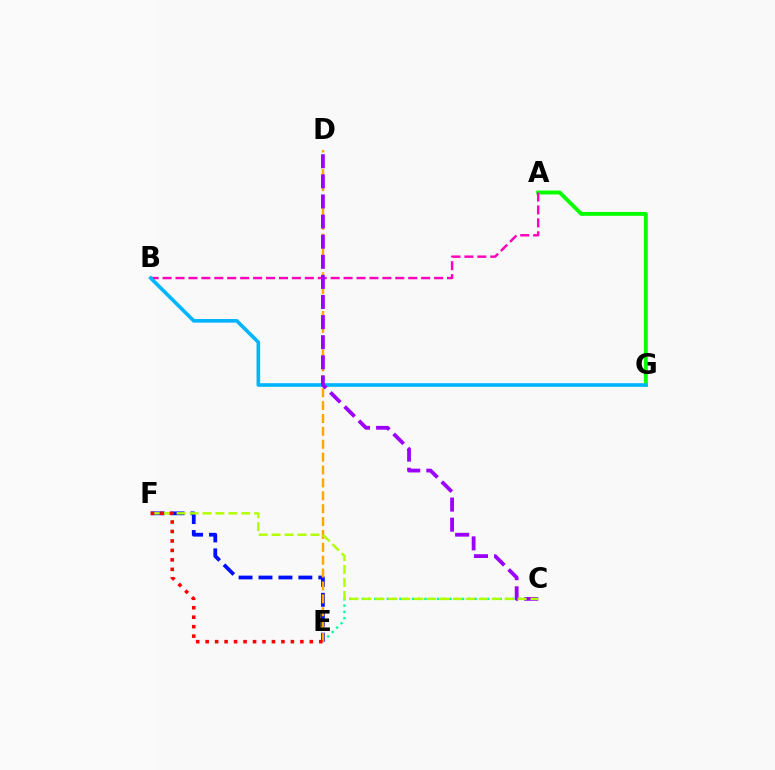{('C', 'E'): [{'color': '#00ff9d', 'line_style': 'dotted', 'thickness': 1.7}], ('A', 'G'): [{'color': '#08ff00', 'line_style': 'solid', 'thickness': 2.81}], ('A', 'B'): [{'color': '#ff00bd', 'line_style': 'dashed', 'thickness': 1.76}], ('E', 'F'): [{'color': '#0010ff', 'line_style': 'dashed', 'thickness': 2.71}, {'color': '#ff0000', 'line_style': 'dotted', 'thickness': 2.57}], ('B', 'G'): [{'color': '#00b5ff', 'line_style': 'solid', 'thickness': 2.62}], ('D', 'E'): [{'color': '#ffa500', 'line_style': 'dashed', 'thickness': 1.75}], ('C', 'D'): [{'color': '#9b00ff', 'line_style': 'dashed', 'thickness': 2.73}], ('C', 'F'): [{'color': '#b3ff00', 'line_style': 'dashed', 'thickness': 1.76}]}